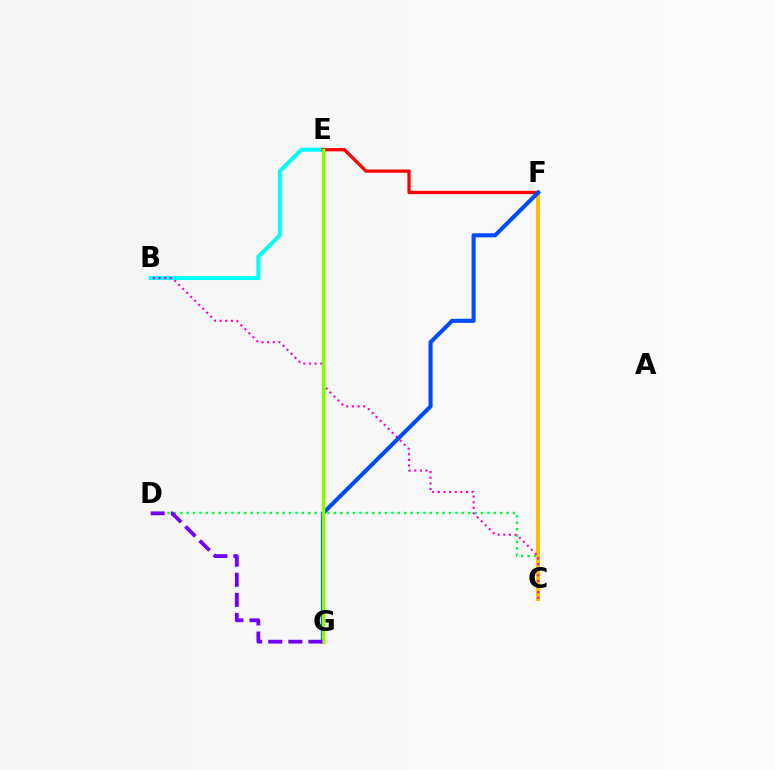{('B', 'E'): [{'color': '#00fff6', 'line_style': 'solid', 'thickness': 2.86}], ('C', 'D'): [{'color': '#00ff39', 'line_style': 'dotted', 'thickness': 1.74}], ('C', 'F'): [{'color': '#ffbd00', 'line_style': 'solid', 'thickness': 2.92}], ('B', 'C'): [{'color': '#ff00cf', 'line_style': 'dotted', 'thickness': 1.53}], ('E', 'F'): [{'color': '#ff0000', 'line_style': 'solid', 'thickness': 2.36}], ('F', 'G'): [{'color': '#004bff', 'line_style': 'solid', 'thickness': 2.93}], ('E', 'G'): [{'color': '#84ff00', 'line_style': 'solid', 'thickness': 2.49}], ('D', 'G'): [{'color': '#7200ff', 'line_style': 'dashed', 'thickness': 2.73}]}